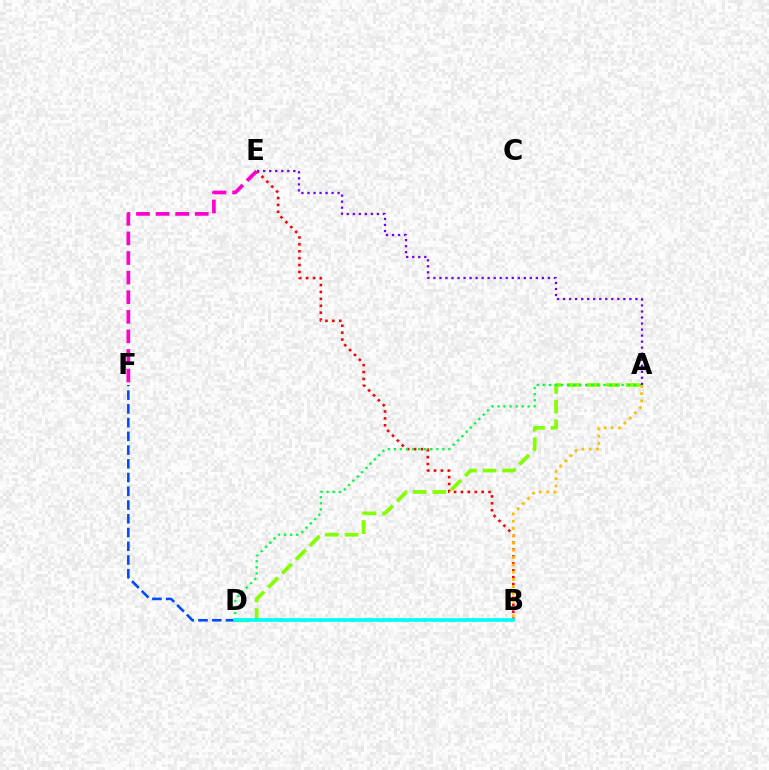{('B', 'E'): [{'color': '#ff0000', 'line_style': 'dotted', 'thickness': 1.87}], ('A', 'D'): [{'color': '#84ff00', 'line_style': 'dashed', 'thickness': 2.67}, {'color': '#00ff39', 'line_style': 'dotted', 'thickness': 1.65}], ('D', 'F'): [{'color': '#004bff', 'line_style': 'dashed', 'thickness': 1.87}], ('A', 'B'): [{'color': '#ffbd00', 'line_style': 'dotted', 'thickness': 1.98}], ('B', 'D'): [{'color': '#00fff6', 'line_style': 'solid', 'thickness': 2.66}], ('E', 'F'): [{'color': '#ff00cf', 'line_style': 'dashed', 'thickness': 2.66}], ('A', 'E'): [{'color': '#7200ff', 'line_style': 'dotted', 'thickness': 1.64}]}